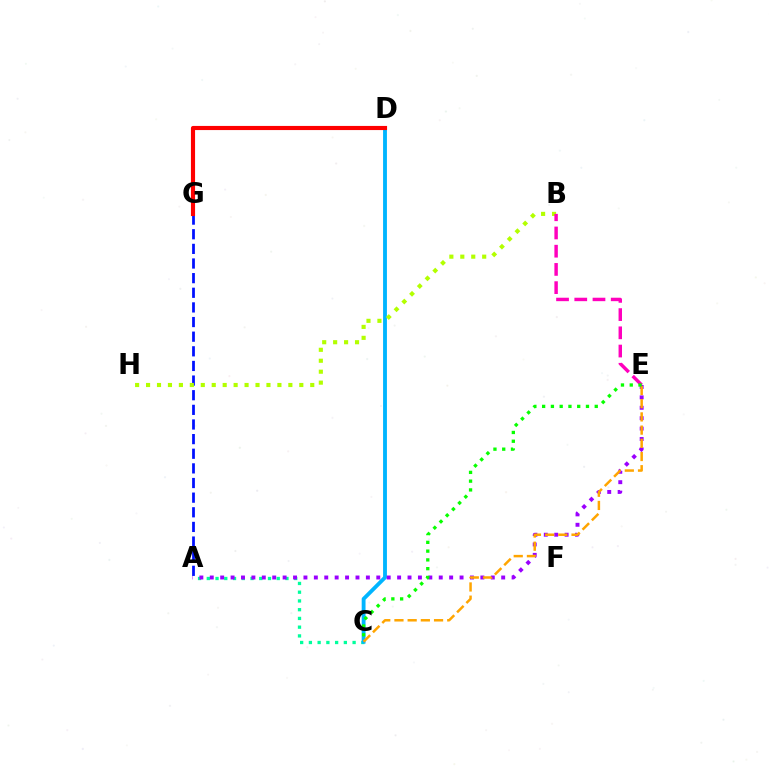{('A', 'C'): [{'color': '#00ff9d', 'line_style': 'dotted', 'thickness': 2.38}], ('C', 'D'): [{'color': '#00b5ff', 'line_style': 'solid', 'thickness': 2.77}], ('A', 'E'): [{'color': '#9b00ff', 'line_style': 'dotted', 'thickness': 2.83}], ('A', 'G'): [{'color': '#0010ff', 'line_style': 'dashed', 'thickness': 1.99}], ('B', 'H'): [{'color': '#b3ff00', 'line_style': 'dotted', 'thickness': 2.97}], ('B', 'E'): [{'color': '#ff00bd', 'line_style': 'dashed', 'thickness': 2.48}], ('C', 'E'): [{'color': '#ffa500', 'line_style': 'dashed', 'thickness': 1.79}, {'color': '#08ff00', 'line_style': 'dotted', 'thickness': 2.38}], ('D', 'G'): [{'color': '#ff0000', 'line_style': 'solid', 'thickness': 2.97}]}